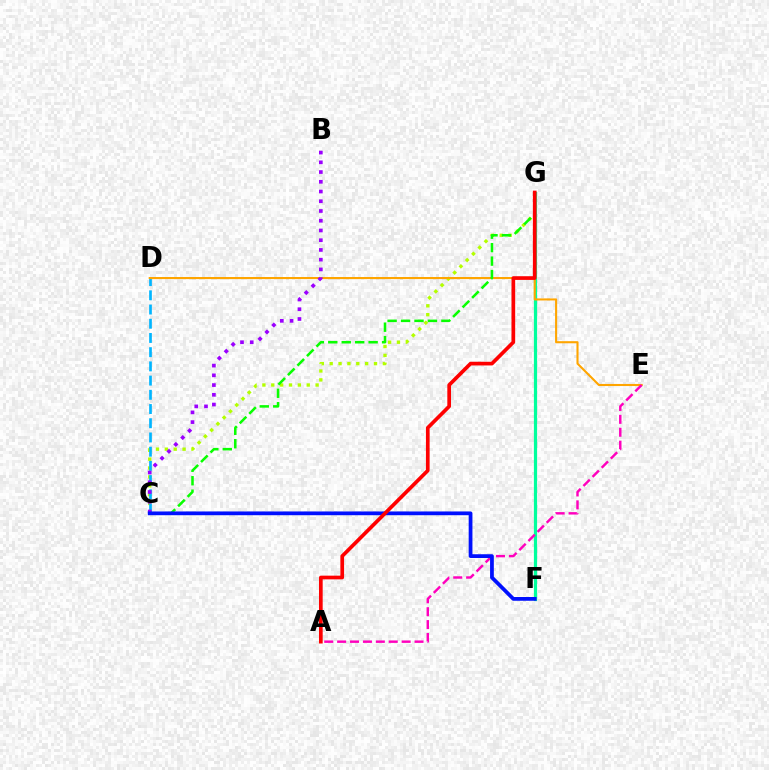{('C', 'G'): [{'color': '#b3ff00', 'line_style': 'dotted', 'thickness': 2.41}, {'color': '#08ff00', 'line_style': 'dashed', 'thickness': 1.83}], ('C', 'D'): [{'color': '#00b5ff', 'line_style': 'dashed', 'thickness': 1.93}], ('F', 'G'): [{'color': '#00ff9d', 'line_style': 'solid', 'thickness': 2.31}], ('D', 'E'): [{'color': '#ffa500', 'line_style': 'solid', 'thickness': 1.51}], ('A', 'E'): [{'color': '#ff00bd', 'line_style': 'dashed', 'thickness': 1.75}], ('B', 'C'): [{'color': '#9b00ff', 'line_style': 'dotted', 'thickness': 2.65}], ('C', 'F'): [{'color': '#0010ff', 'line_style': 'solid', 'thickness': 2.71}], ('A', 'G'): [{'color': '#ff0000', 'line_style': 'solid', 'thickness': 2.66}]}